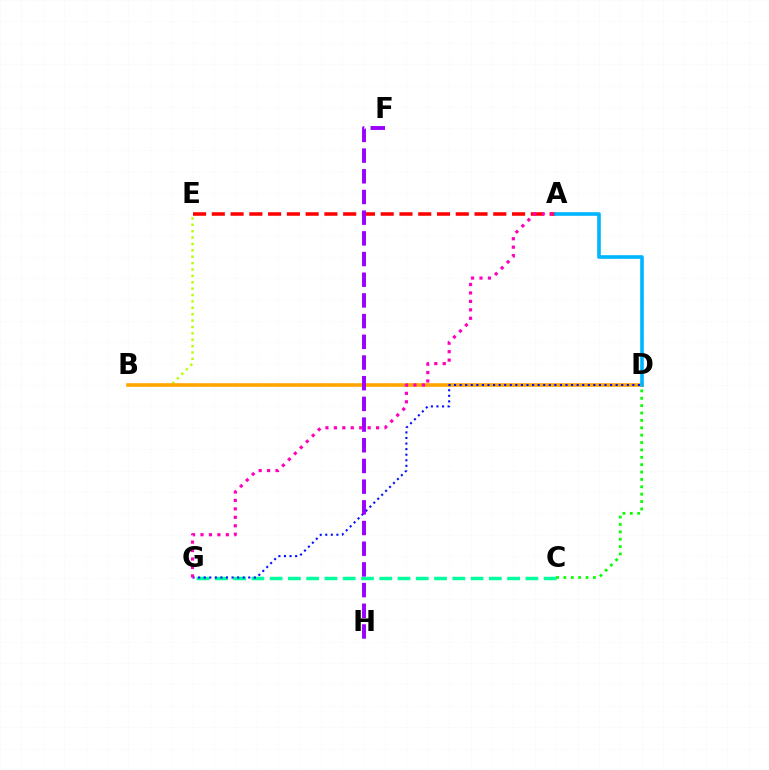{('B', 'E'): [{'color': '#b3ff00', 'line_style': 'dotted', 'thickness': 1.73}], ('B', 'D'): [{'color': '#ffa500', 'line_style': 'solid', 'thickness': 2.59}], ('A', 'E'): [{'color': '#ff0000', 'line_style': 'dashed', 'thickness': 2.55}], ('C', 'G'): [{'color': '#00ff9d', 'line_style': 'dashed', 'thickness': 2.48}], ('A', 'D'): [{'color': '#00b5ff', 'line_style': 'solid', 'thickness': 2.62}], ('D', 'G'): [{'color': '#0010ff', 'line_style': 'dotted', 'thickness': 1.51}], ('F', 'H'): [{'color': '#9b00ff', 'line_style': 'dashed', 'thickness': 2.81}], ('C', 'D'): [{'color': '#08ff00', 'line_style': 'dotted', 'thickness': 2.0}], ('A', 'G'): [{'color': '#ff00bd', 'line_style': 'dotted', 'thickness': 2.3}]}